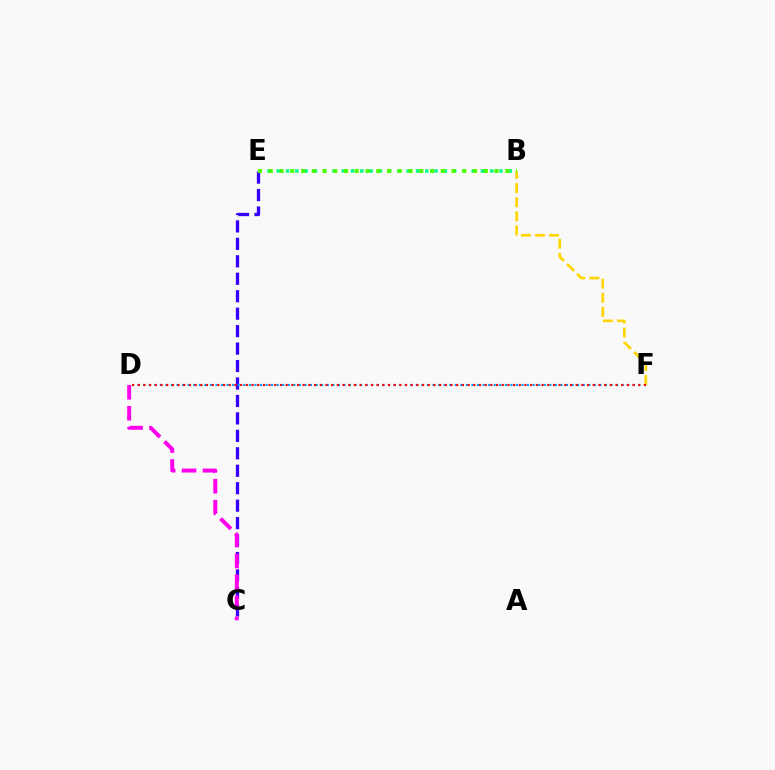{('C', 'E'): [{'color': '#3700ff', 'line_style': 'dashed', 'thickness': 2.37}], ('B', 'F'): [{'color': '#ffd500', 'line_style': 'dashed', 'thickness': 1.91}], ('C', 'D'): [{'color': '#ff00ed', 'line_style': 'dashed', 'thickness': 2.84}], ('B', 'E'): [{'color': '#00ff86', 'line_style': 'dotted', 'thickness': 2.52}, {'color': '#4fff00', 'line_style': 'dotted', 'thickness': 2.92}], ('D', 'F'): [{'color': '#009eff', 'line_style': 'dotted', 'thickness': 1.51}, {'color': '#ff0000', 'line_style': 'dotted', 'thickness': 1.55}]}